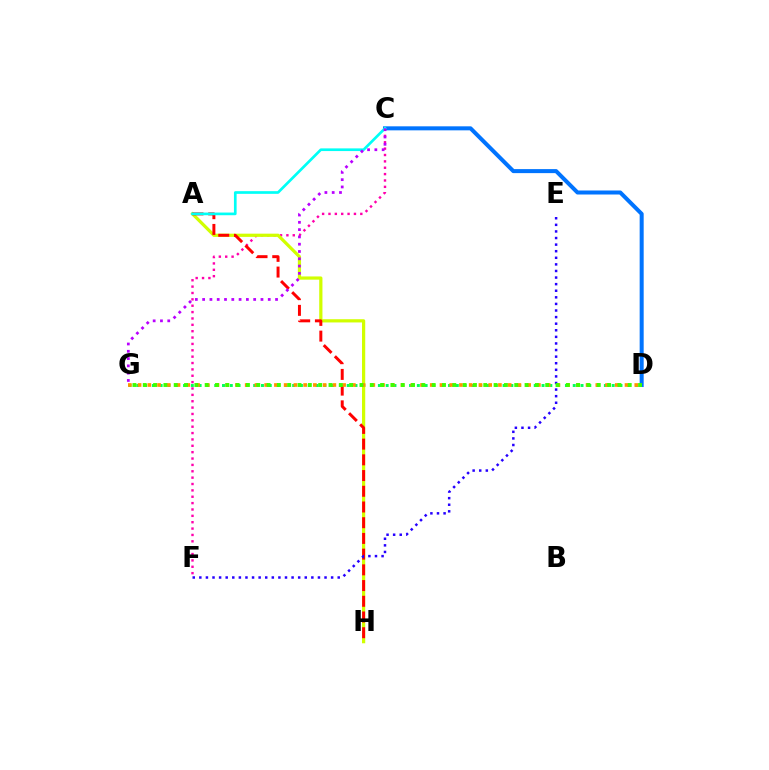{('C', 'F'): [{'color': '#ff00ac', 'line_style': 'dotted', 'thickness': 1.73}], ('C', 'D'): [{'color': '#0074ff', 'line_style': 'solid', 'thickness': 2.89}], ('D', 'G'): [{'color': '#00ff5c', 'line_style': 'dotted', 'thickness': 2.12}, {'color': '#ff9400', 'line_style': 'dotted', 'thickness': 2.65}, {'color': '#3dff00', 'line_style': 'dotted', 'thickness': 2.8}], ('A', 'H'): [{'color': '#d1ff00', 'line_style': 'solid', 'thickness': 2.32}, {'color': '#ff0000', 'line_style': 'dashed', 'thickness': 2.13}], ('E', 'F'): [{'color': '#2500ff', 'line_style': 'dotted', 'thickness': 1.79}], ('A', 'C'): [{'color': '#00fff6', 'line_style': 'solid', 'thickness': 1.93}], ('C', 'G'): [{'color': '#b900ff', 'line_style': 'dotted', 'thickness': 1.98}]}